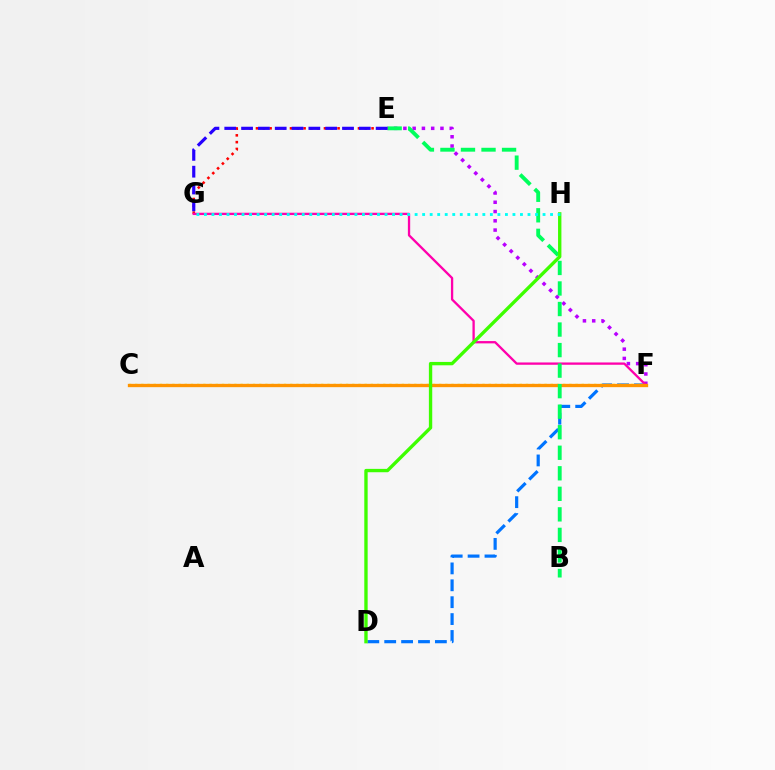{('D', 'F'): [{'color': '#0074ff', 'line_style': 'dashed', 'thickness': 2.29}], ('C', 'F'): [{'color': '#d1ff00', 'line_style': 'dotted', 'thickness': 1.69}, {'color': '#ff9400', 'line_style': 'solid', 'thickness': 2.39}], ('E', 'F'): [{'color': '#b900ff', 'line_style': 'dotted', 'thickness': 2.52}], ('E', 'G'): [{'color': '#ff0000', 'line_style': 'dotted', 'thickness': 1.85}, {'color': '#2500ff', 'line_style': 'dashed', 'thickness': 2.29}], ('F', 'G'): [{'color': '#ff00ac', 'line_style': 'solid', 'thickness': 1.66}], ('B', 'E'): [{'color': '#00ff5c', 'line_style': 'dashed', 'thickness': 2.79}], ('D', 'H'): [{'color': '#3dff00', 'line_style': 'solid', 'thickness': 2.42}], ('G', 'H'): [{'color': '#00fff6', 'line_style': 'dotted', 'thickness': 2.04}]}